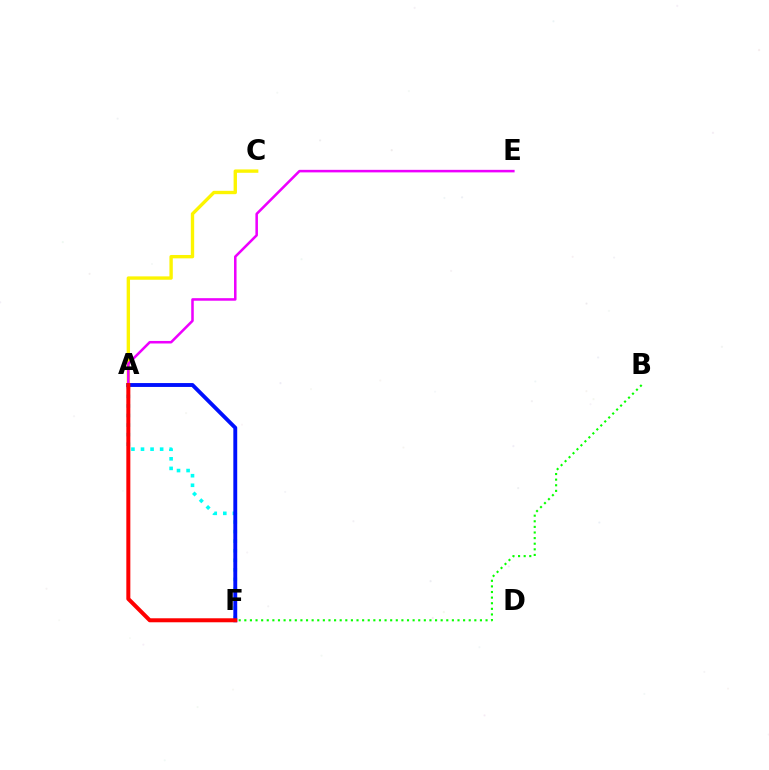{('A', 'C'): [{'color': '#fcf500', 'line_style': 'solid', 'thickness': 2.42}], ('A', 'F'): [{'color': '#00fff6', 'line_style': 'dotted', 'thickness': 2.6}, {'color': '#0010ff', 'line_style': 'solid', 'thickness': 2.79}, {'color': '#ff0000', 'line_style': 'solid', 'thickness': 2.88}], ('B', 'F'): [{'color': '#08ff00', 'line_style': 'dotted', 'thickness': 1.52}], ('A', 'E'): [{'color': '#ee00ff', 'line_style': 'solid', 'thickness': 1.83}]}